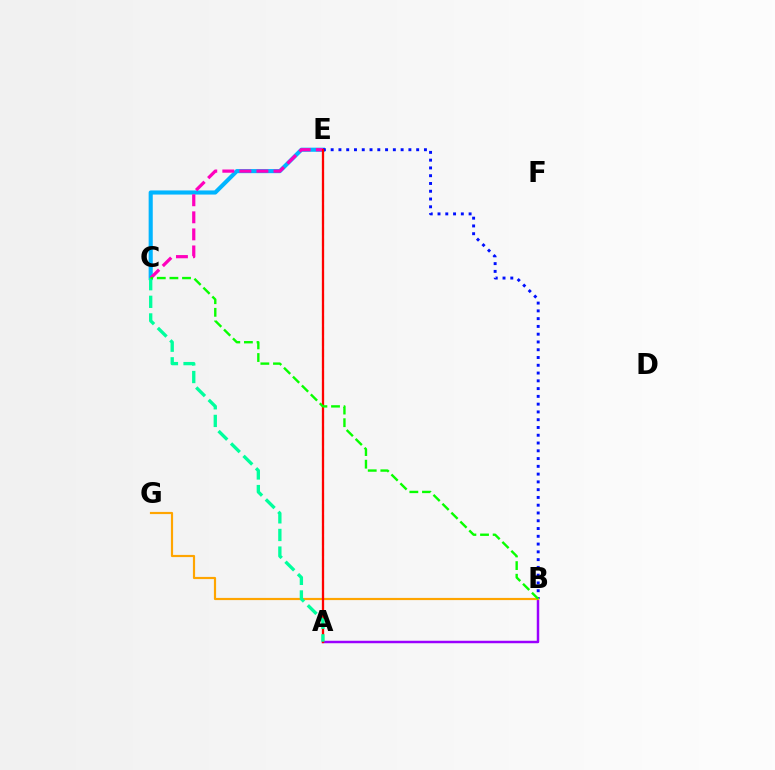{('A', 'E'): [{'color': '#b3ff00', 'line_style': 'dashed', 'thickness': 1.5}, {'color': '#ff0000', 'line_style': 'solid', 'thickness': 1.64}], ('A', 'B'): [{'color': '#9b00ff', 'line_style': 'solid', 'thickness': 1.78}], ('C', 'E'): [{'color': '#00b5ff', 'line_style': 'solid', 'thickness': 2.96}, {'color': '#ff00bd', 'line_style': 'dashed', 'thickness': 2.32}], ('B', 'E'): [{'color': '#0010ff', 'line_style': 'dotted', 'thickness': 2.11}], ('B', 'G'): [{'color': '#ffa500', 'line_style': 'solid', 'thickness': 1.57}], ('A', 'C'): [{'color': '#00ff9d', 'line_style': 'dashed', 'thickness': 2.39}], ('B', 'C'): [{'color': '#08ff00', 'line_style': 'dashed', 'thickness': 1.71}]}